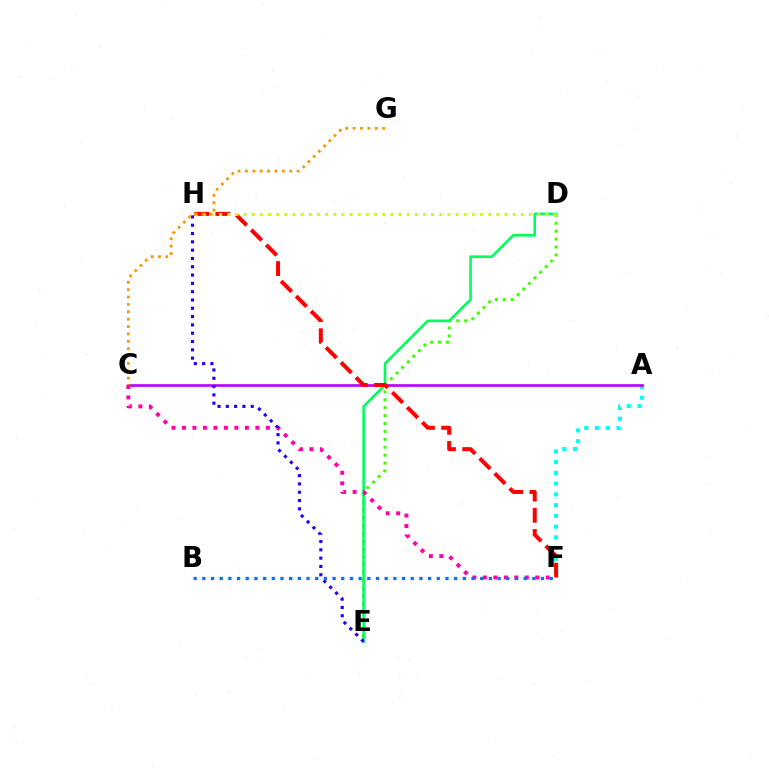{('D', 'E'): [{'color': '#3dff00', 'line_style': 'dotted', 'thickness': 2.15}, {'color': '#00ff5c', 'line_style': 'solid', 'thickness': 1.88}], ('A', 'F'): [{'color': '#00fff6', 'line_style': 'dotted', 'thickness': 2.92}], ('A', 'C'): [{'color': '#b900ff', 'line_style': 'solid', 'thickness': 1.91}], ('C', 'F'): [{'color': '#ff00ac', 'line_style': 'dotted', 'thickness': 2.85}], ('F', 'H'): [{'color': '#ff0000', 'line_style': 'dashed', 'thickness': 2.88}], ('E', 'H'): [{'color': '#2500ff', 'line_style': 'dotted', 'thickness': 2.26}], ('B', 'F'): [{'color': '#0074ff', 'line_style': 'dotted', 'thickness': 2.36}], ('D', 'H'): [{'color': '#d1ff00', 'line_style': 'dotted', 'thickness': 2.22}], ('C', 'G'): [{'color': '#ff9400', 'line_style': 'dotted', 'thickness': 2.0}]}